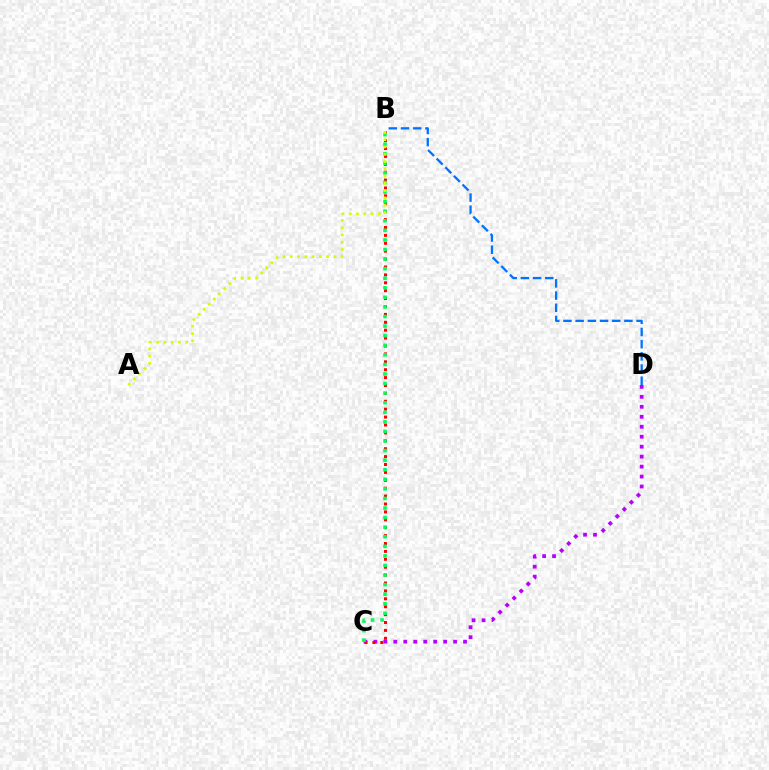{('C', 'D'): [{'color': '#b900ff', 'line_style': 'dotted', 'thickness': 2.71}], ('B', 'C'): [{'color': '#ff0000', 'line_style': 'dotted', 'thickness': 2.15}, {'color': '#00ff5c', 'line_style': 'dotted', 'thickness': 2.6}], ('B', 'D'): [{'color': '#0074ff', 'line_style': 'dashed', 'thickness': 1.66}], ('A', 'B'): [{'color': '#d1ff00', 'line_style': 'dotted', 'thickness': 1.97}]}